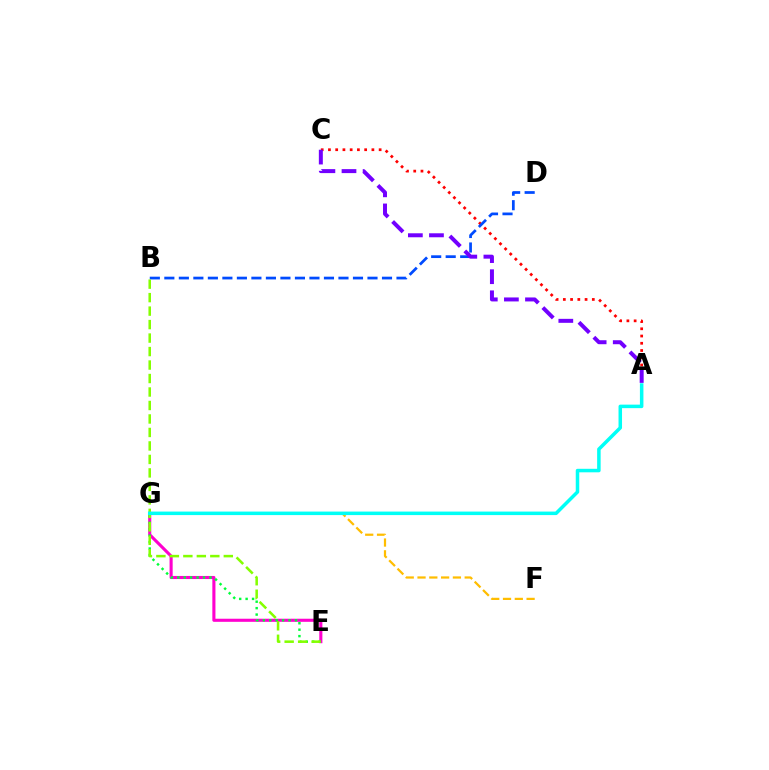{('E', 'G'): [{'color': '#ff00cf', 'line_style': 'solid', 'thickness': 2.23}, {'color': '#00ff39', 'line_style': 'dotted', 'thickness': 1.75}], ('A', 'C'): [{'color': '#ff0000', 'line_style': 'dotted', 'thickness': 1.97}, {'color': '#7200ff', 'line_style': 'dashed', 'thickness': 2.87}], ('B', 'D'): [{'color': '#004bff', 'line_style': 'dashed', 'thickness': 1.97}], ('B', 'E'): [{'color': '#84ff00', 'line_style': 'dashed', 'thickness': 1.83}], ('F', 'G'): [{'color': '#ffbd00', 'line_style': 'dashed', 'thickness': 1.6}], ('A', 'G'): [{'color': '#00fff6', 'line_style': 'solid', 'thickness': 2.53}]}